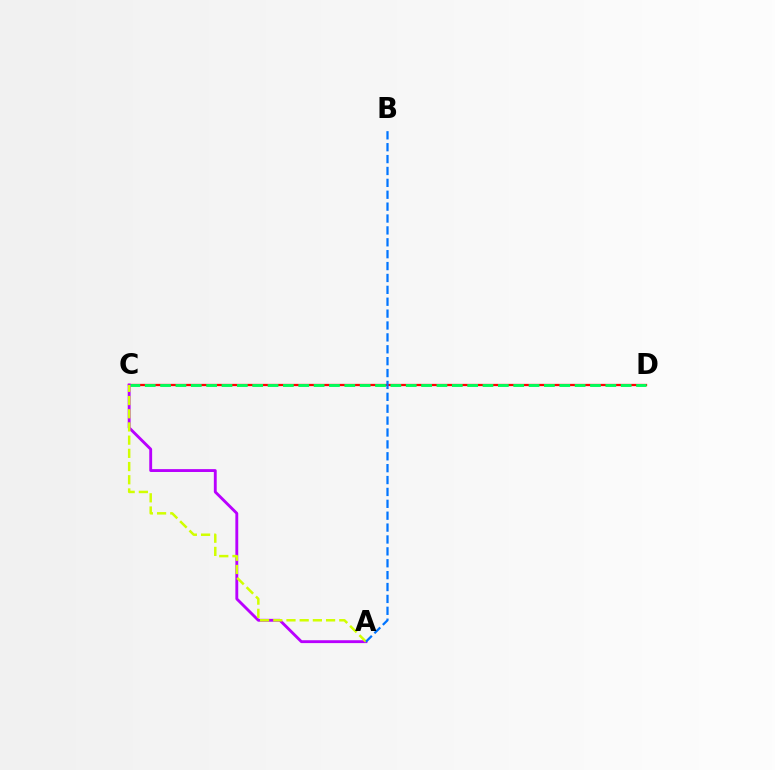{('C', 'D'): [{'color': '#ff0000', 'line_style': 'solid', 'thickness': 1.64}, {'color': '#00ff5c', 'line_style': 'dashed', 'thickness': 2.09}], ('A', 'C'): [{'color': '#b900ff', 'line_style': 'solid', 'thickness': 2.06}, {'color': '#d1ff00', 'line_style': 'dashed', 'thickness': 1.79}], ('A', 'B'): [{'color': '#0074ff', 'line_style': 'dashed', 'thickness': 1.61}]}